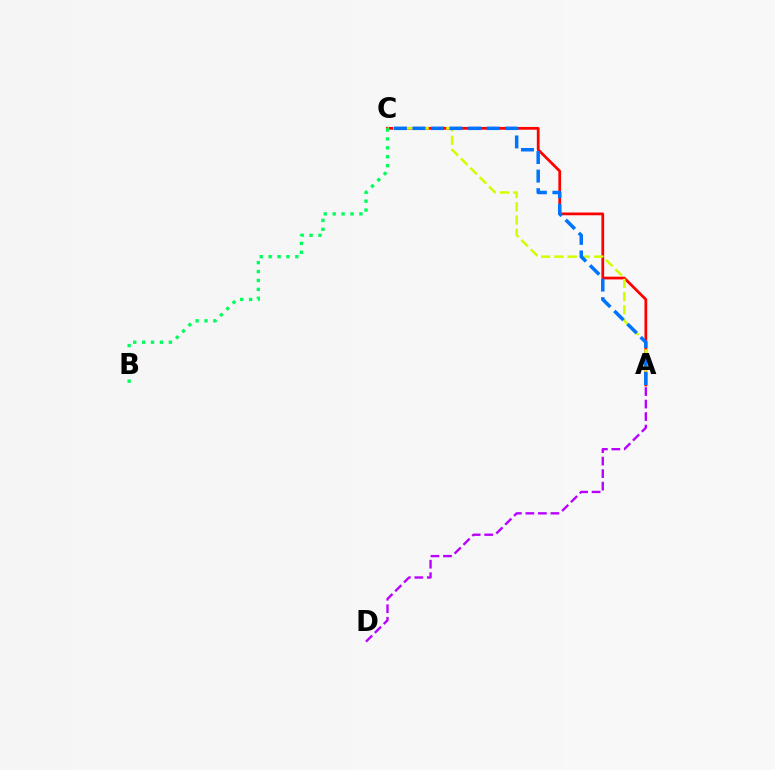{('A', 'C'): [{'color': '#ff0000', 'line_style': 'solid', 'thickness': 1.98}, {'color': '#d1ff00', 'line_style': 'dashed', 'thickness': 1.8}, {'color': '#0074ff', 'line_style': 'dashed', 'thickness': 2.52}], ('A', 'D'): [{'color': '#b900ff', 'line_style': 'dashed', 'thickness': 1.7}], ('B', 'C'): [{'color': '#00ff5c', 'line_style': 'dotted', 'thickness': 2.42}]}